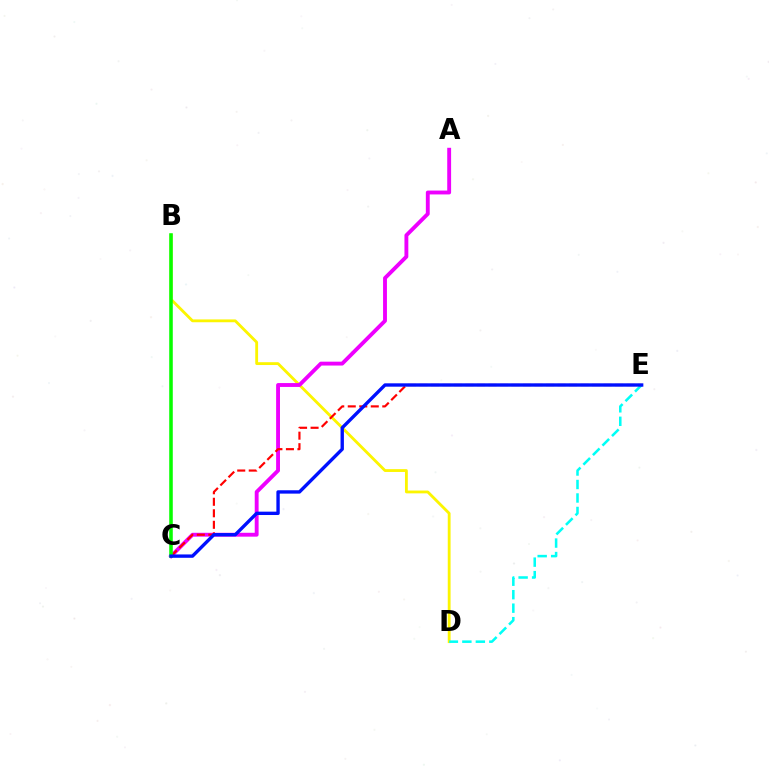{('B', 'D'): [{'color': '#fcf500', 'line_style': 'solid', 'thickness': 2.03}], ('A', 'C'): [{'color': '#ee00ff', 'line_style': 'solid', 'thickness': 2.79}], ('D', 'E'): [{'color': '#00fff6', 'line_style': 'dashed', 'thickness': 1.83}], ('C', 'E'): [{'color': '#ff0000', 'line_style': 'dashed', 'thickness': 1.56}, {'color': '#0010ff', 'line_style': 'solid', 'thickness': 2.42}], ('B', 'C'): [{'color': '#08ff00', 'line_style': 'solid', 'thickness': 2.56}]}